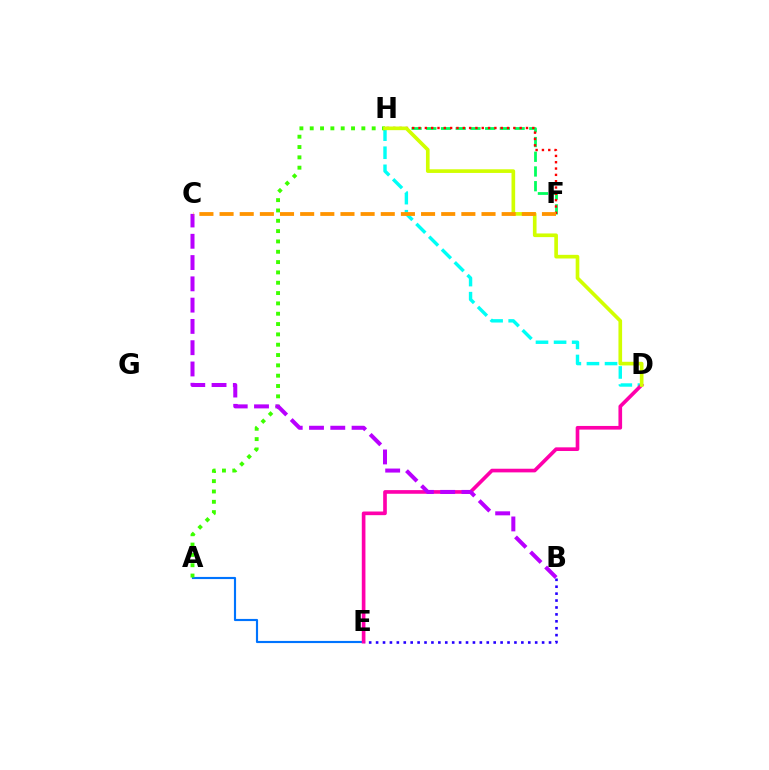{('F', 'H'): [{'color': '#00ff5c', 'line_style': 'dashed', 'thickness': 2.0}, {'color': '#ff0000', 'line_style': 'dotted', 'thickness': 1.72}], ('D', 'H'): [{'color': '#00fff6', 'line_style': 'dashed', 'thickness': 2.46}, {'color': '#d1ff00', 'line_style': 'solid', 'thickness': 2.63}], ('A', 'E'): [{'color': '#0074ff', 'line_style': 'solid', 'thickness': 1.55}], ('D', 'E'): [{'color': '#ff00ac', 'line_style': 'solid', 'thickness': 2.63}], ('A', 'H'): [{'color': '#3dff00', 'line_style': 'dotted', 'thickness': 2.81}], ('B', 'C'): [{'color': '#b900ff', 'line_style': 'dashed', 'thickness': 2.89}], ('C', 'F'): [{'color': '#ff9400', 'line_style': 'dashed', 'thickness': 2.74}], ('B', 'E'): [{'color': '#2500ff', 'line_style': 'dotted', 'thickness': 1.88}]}